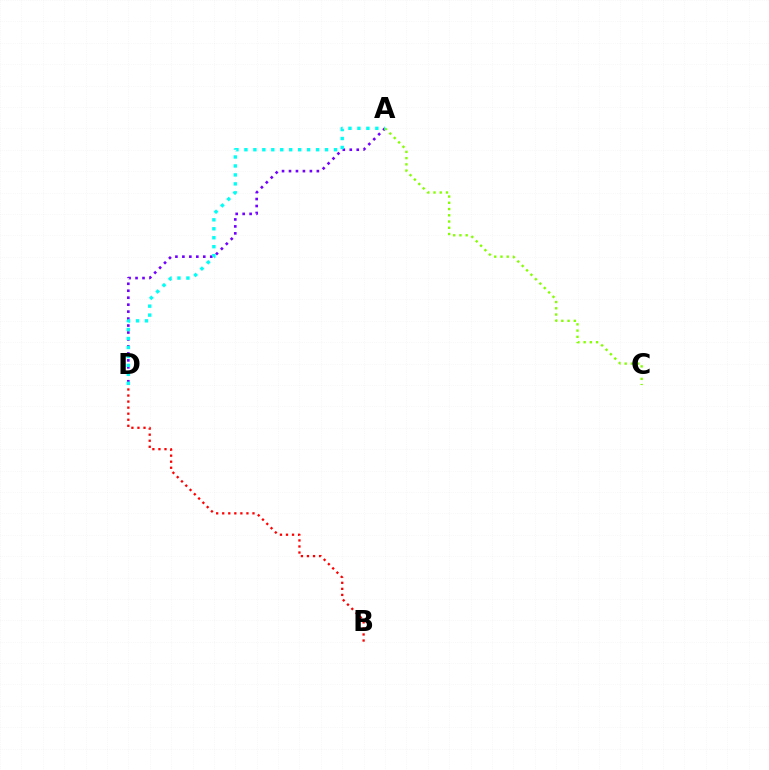{('A', 'D'): [{'color': '#7200ff', 'line_style': 'dotted', 'thickness': 1.89}, {'color': '#00fff6', 'line_style': 'dotted', 'thickness': 2.43}], ('A', 'C'): [{'color': '#84ff00', 'line_style': 'dotted', 'thickness': 1.7}], ('B', 'D'): [{'color': '#ff0000', 'line_style': 'dotted', 'thickness': 1.64}]}